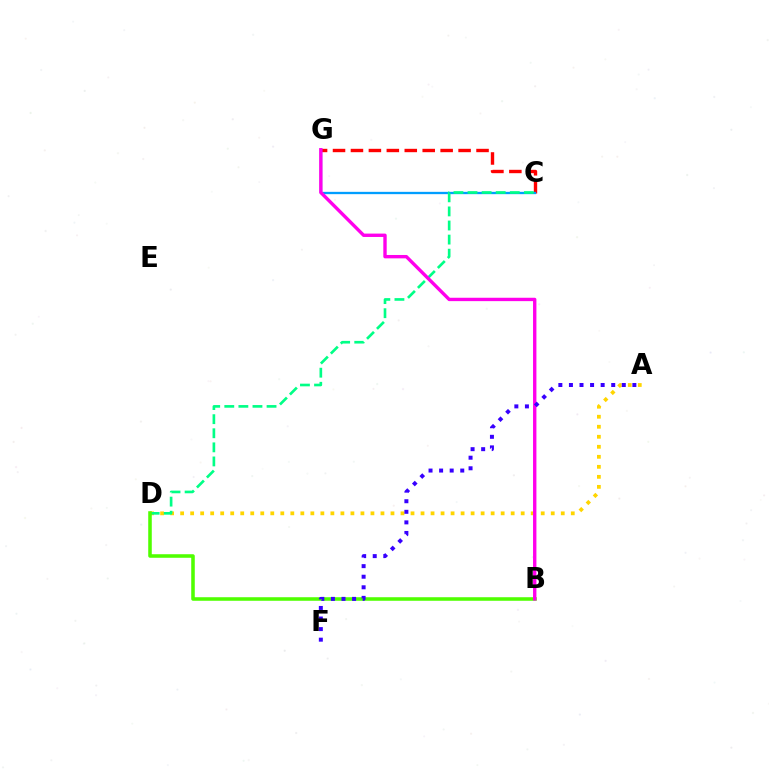{('C', 'G'): [{'color': '#ff0000', 'line_style': 'dashed', 'thickness': 2.44}, {'color': '#009eff', 'line_style': 'solid', 'thickness': 1.67}], ('A', 'D'): [{'color': '#ffd500', 'line_style': 'dotted', 'thickness': 2.72}], ('C', 'D'): [{'color': '#00ff86', 'line_style': 'dashed', 'thickness': 1.91}], ('B', 'D'): [{'color': '#4fff00', 'line_style': 'solid', 'thickness': 2.56}], ('B', 'G'): [{'color': '#ff00ed', 'line_style': 'solid', 'thickness': 2.43}], ('A', 'F'): [{'color': '#3700ff', 'line_style': 'dotted', 'thickness': 2.87}]}